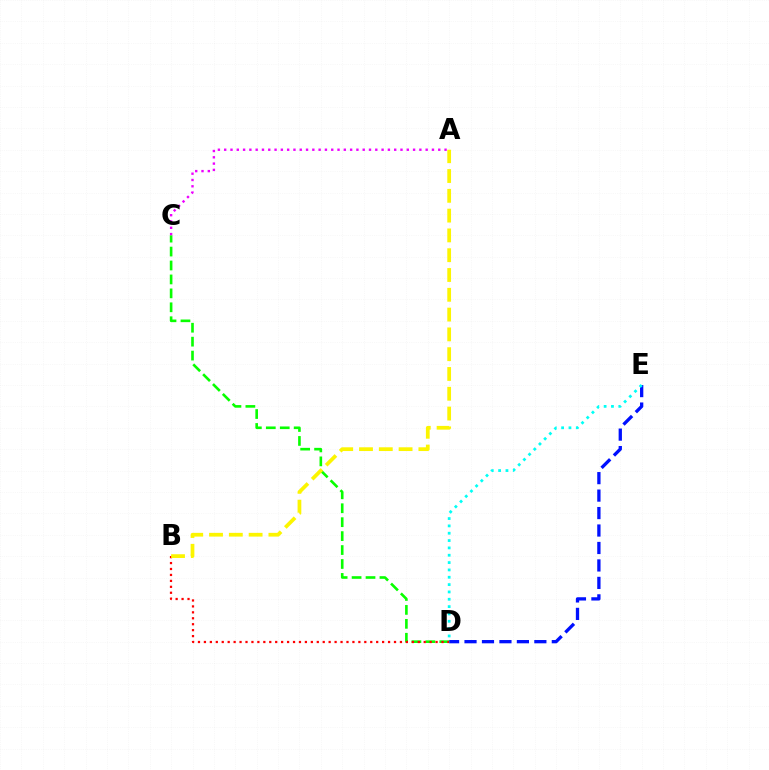{('D', 'E'): [{'color': '#0010ff', 'line_style': 'dashed', 'thickness': 2.37}, {'color': '#00fff6', 'line_style': 'dotted', 'thickness': 1.99}], ('C', 'D'): [{'color': '#08ff00', 'line_style': 'dashed', 'thickness': 1.89}], ('B', 'D'): [{'color': '#ff0000', 'line_style': 'dotted', 'thickness': 1.61}], ('A', 'C'): [{'color': '#ee00ff', 'line_style': 'dotted', 'thickness': 1.71}], ('A', 'B'): [{'color': '#fcf500', 'line_style': 'dashed', 'thickness': 2.69}]}